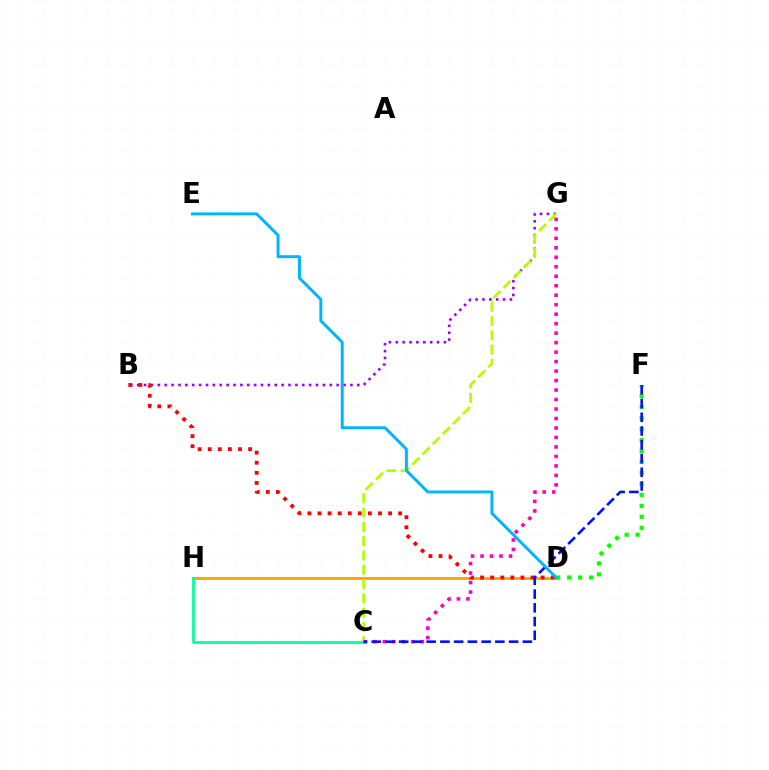{('B', 'G'): [{'color': '#9b00ff', 'line_style': 'dotted', 'thickness': 1.87}], ('D', 'H'): [{'color': '#ffa500', 'line_style': 'solid', 'thickness': 2.1}], ('C', 'G'): [{'color': '#b3ff00', 'line_style': 'dashed', 'thickness': 1.94}, {'color': '#ff00bd', 'line_style': 'dotted', 'thickness': 2.58}], ('C', 'H'): [{'color': '#00ff9d', 'line_style': 'solid', 'thickness': 1.96}], ('B', 'D'): [{'color': '#ff0000', 'line_style': 'dotted', 'thickness': 2.74}], ('D', 'F'): [{'color': '#08ff00', 'line_style': 'dotted', 'thickness': 2.98}], ('C', 'F'): [{'color': '#0010ff', 'line_style': 'dashed', 'thickness': 1.87}], ('D', 'E'): [{'color': '#00b5ff', 'line_style': 'solid', 'thickness': 2.13}]}